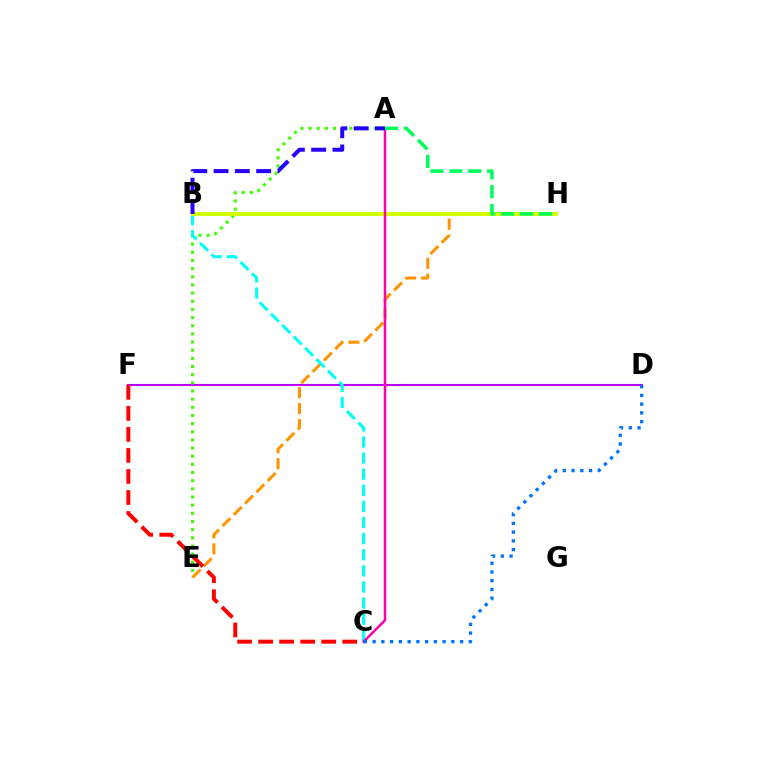{('D', 'F'): [{'color': '#b900ff', 'line_style': 'solid', 'thickness': 1.51}], ('A', 'E'): [{'color': '#3dff00', 'line_style': 'dotted', 'thickness': 2.22}], ('E', 'H'): [{'color': '#ff9400', 'line_style': 'dashed', 'thickness': 2.17}], ('B', 'C'): [{'color': '#00fff6', 'line_style': 'dashed', 'thickness': 2.19}], ('C', 'F'): [{'color': '#ff0000', 'line_style': 'dashed', 'thickness': 2.86}], ('B', 'H'): [{'color': '#d1ff00', 'line_style': 'solid', 'thickness': 2.8}], ('A', 'C'): [{'color': '#ff00ac', 'line_style': 'solid', 'thickness': 1.79}], ('A', 'B'): [{'color': '#2500ff', 'line_style': 'dashed', 'thickness': 2.89}], ('C', 'D'): [{'color': '#0074ff', 'line_style': 'dotted', 'thickness': 2.38}], ('A', 'H'): [{'color': '#00ff5c', 'line_style': 'dashed', 'thickness': 2.57}]}